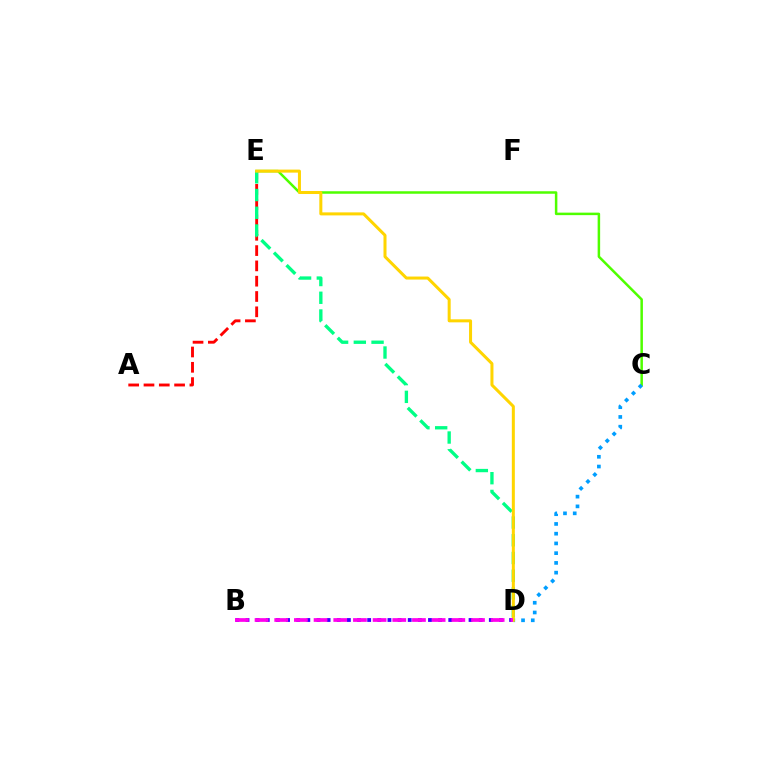{('C', 'E'): [{'color': '#4fff00', 'line_style': 'solid', 'thickness': 1.8}], ('B', 'D'): [{'color': '#3700ff', 'line_style': 'dotted', 'thickness': 2.75}, {'color': '#ff00ed', 'line_style': 'dashed', 'thickness': 2.67}], ('C', 'D'): [{'color': '#009eff', 'line_style': 'dotted', 'thickness': 2.65}], ('A', 'E'): [{'color': '#ff0000', 'line_style': 'dashed', 'thickness': 2.08}], ('D', 'E'): [{'color': '#00ff86', 'line_style': 'dashed', 'thickness': 2.41}, {'color': '#ffd500', 'line_style': 'solid', 'thickness': 2.17}]}